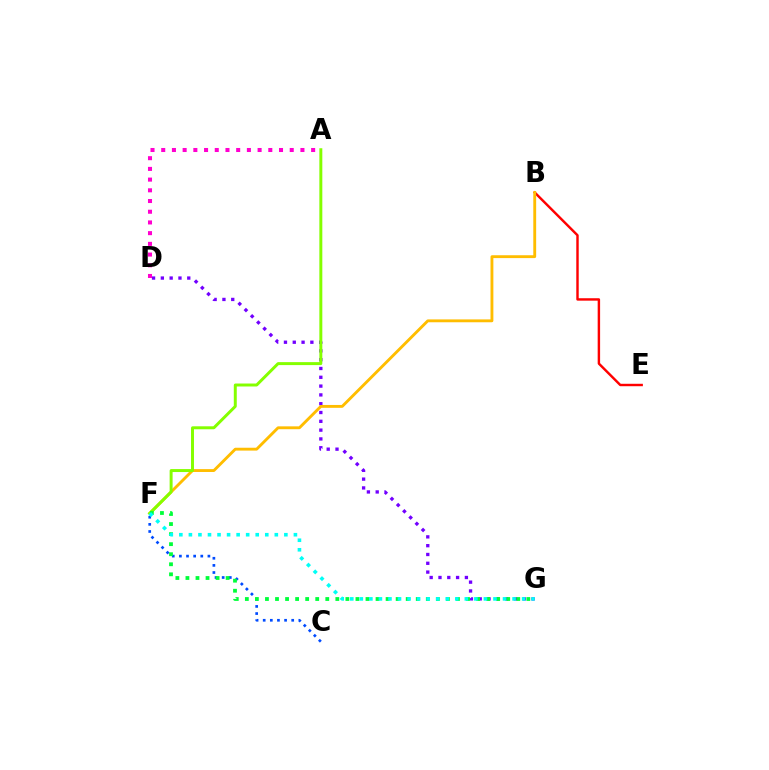{('B', 'E'): [{'color': '#ff0000', 'line_style': 'solid', 'thickness': 1.75}], ('C', 'F'): [{'color': '#004bff', 'line_style': 'dotted', 'thickness': 1.94}], ('D', 'G'): [{'color': '#7200ff', 'line_style': 'dotted', 'thickness': 2.39}], ('A', 'D'): [{'color': '#ff00cf', 'line_style': 'dotted', 'thickness': 2.91}], ('B', 'F'): [{'color': '#ffbd00', 'line_style': 'solid', 'thickness': 2.06}], ('A', 'F'): [{'color': '#84ff00', 'line_style': 'solid', 'thickness': 2.13}], ('F', 'G'): [{'color': '#00ff39', 'line_style': 'dotted', 'thickness': 2.73}, {'color': '#00fff6', 'line_style': 'dotted', 'thickness': 2.59}]}